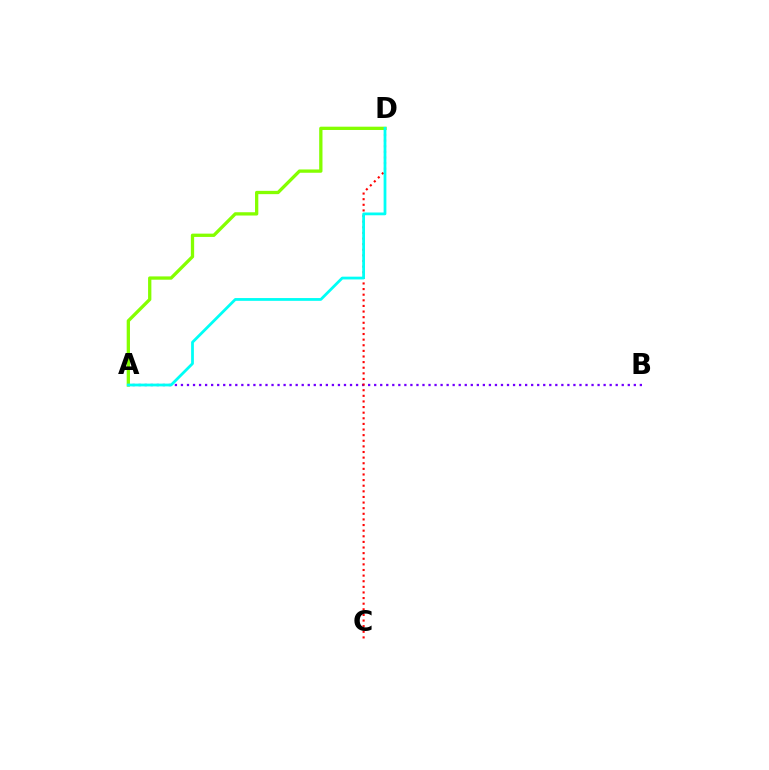{('A', 'B'): [{'color': '#7200ff', 'line_style': 'dotted', 'thickness': 1.64}], ('C', 'D'): [{'color': '#ff0000', 'line_style': 'dotted', 'thickness': 1.53}], ('A', 'D'): [{'color': '#84ff00', 'line_style': 'solid', 'thickness': 2.37}, {'color': '#00fff6', 'line_style': 'solid', 'thickness': 2.0}]}